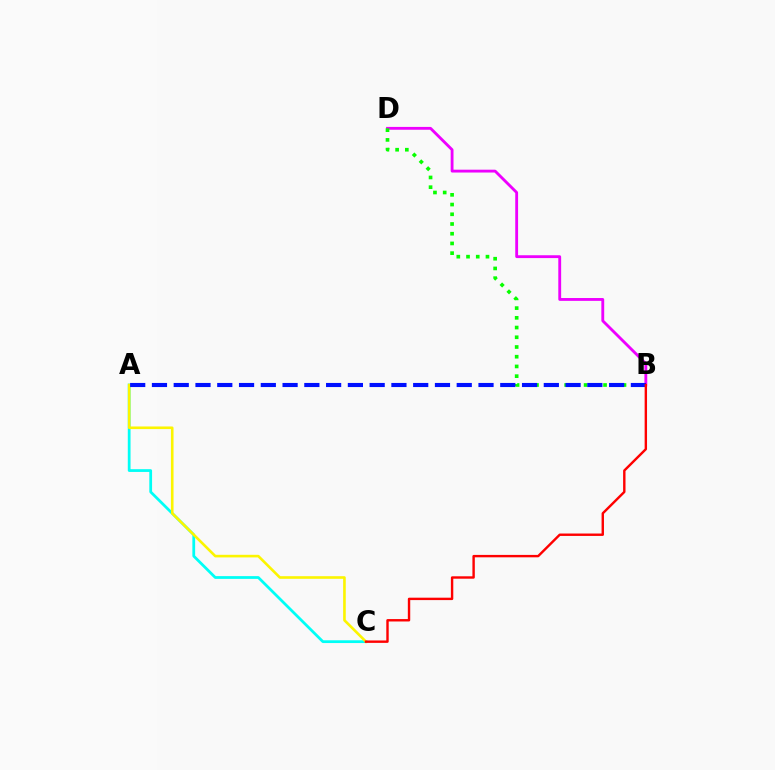{('B', 'D'): [{'color': '#ee00ff', 'line_style': 'solid', 'thickness': 2.05}, {'color': '#08ff00', 'line_style': 'dotted', 'thickness': 2.64}], ('A', 'C'): [{'color': '#00fff6', 'line_style': 'solid', 'thickness': 1.99}, {'color': '#fcf500', 'line_style': 'solid', 'thickness': 1.88}], ('A', 'B'): [{'color': '#0010ff', 'line_style': 'dashed', 'thickness': 2.96}], ('B', 'C'): [{'color': '#ff0000', 'line_style': 'solid', 'thickness': 1.73}]}